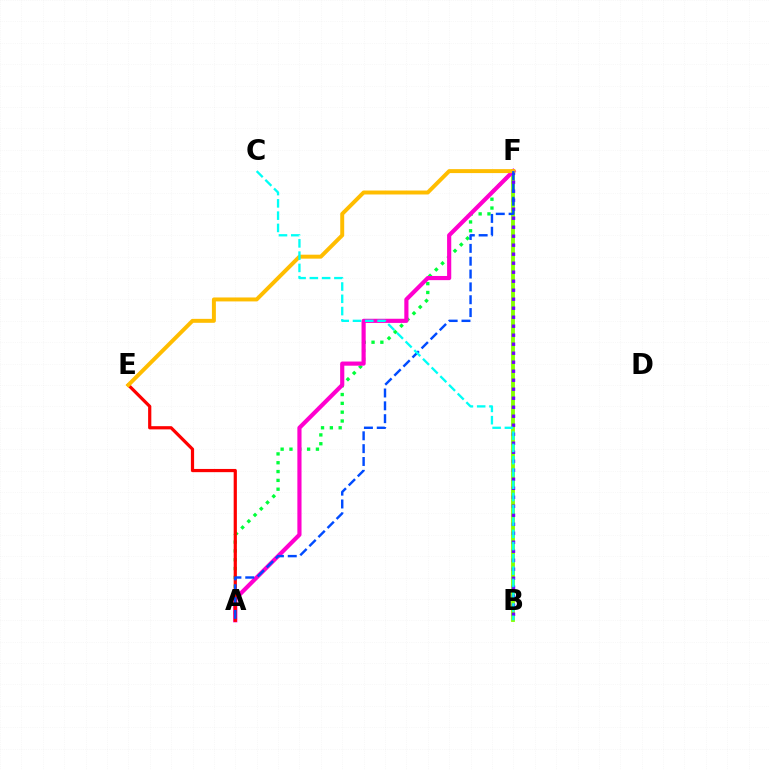{('B', 'F'): [{'color': '#84ff00', 'line_style': 'solid', 'thickness': 2.75}, {'color': '#7200ff', 'line_style': 'dotted', 'thickness': 2.45}], ('A', 'F'): [{'color': '#00ff39', 'line_style': 'dotted', 'thickness': 2.4}, {'color': '#ff00cf', 'line_style': 'solid', 'thickness': 2.99}, {'color': '#004bff', 'line_style': 'dashed', 'thickness': 1.74}], ('A', 'E'): [{'color': '#ff0000', 'line_style': 'solid', 'thickness': 2.31}], ('E', 'F'): [{'color': '#ffbd00', 'line_style': 'solid', 'thickness': 2.85}], ('B', 'C'): [{'color': '#00fff6', 'line_style': 'dashed', 'thickness': 1.67}]}